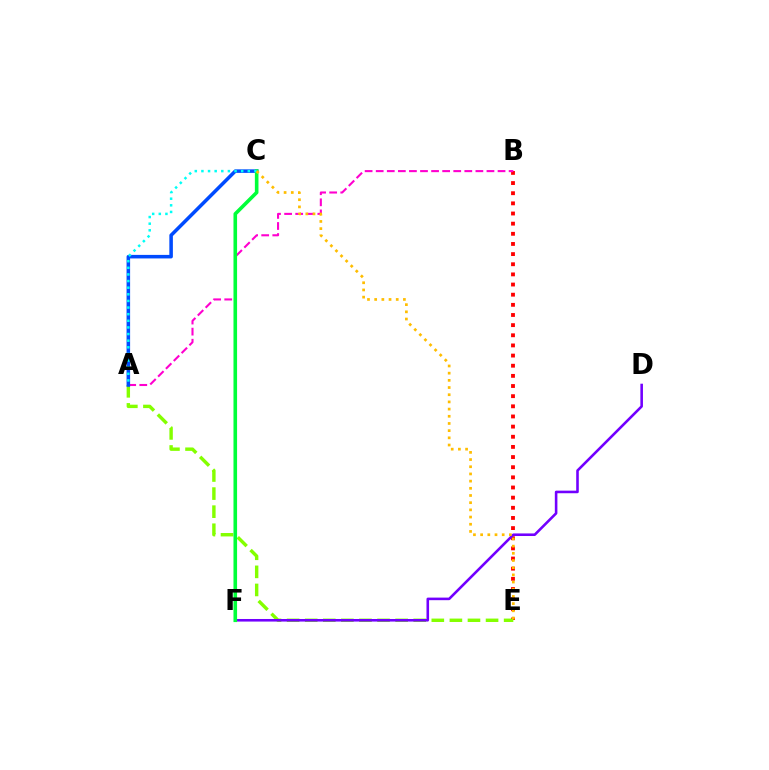{('B', 'E'): [{'color': '#ff0000', 'line_style': 'dotted', 'thickness': 2.76}], ('A', 'B'): [{'color': '#ff00cf', 'line_style': 'dashed', 'thickness': 1.5}], ('A', 'E'): [{'color': '#84ff00', 'line_style': 'dashed', 'thickness': 2.46}], ('D', 'F'): [{'color': '#7200ff', 'line_style': 'solid', 'thickness': 1.86}], ('A', 'C'): [{'color': '#004bff', 'line_style': 'solid', 'thickness': 2.54}, {'color': '#00fff6', 'line_style': 'dotted', 'thickness': 1.8}], ('C', 'F'): [{'color': '#00ff39', 'line_style': 'solid', 'thickness': 2.6}], ('C', 'E'): [{'color': '#ffbd00', 'line_style': 'dotted', 'thickness': 1.95}]}